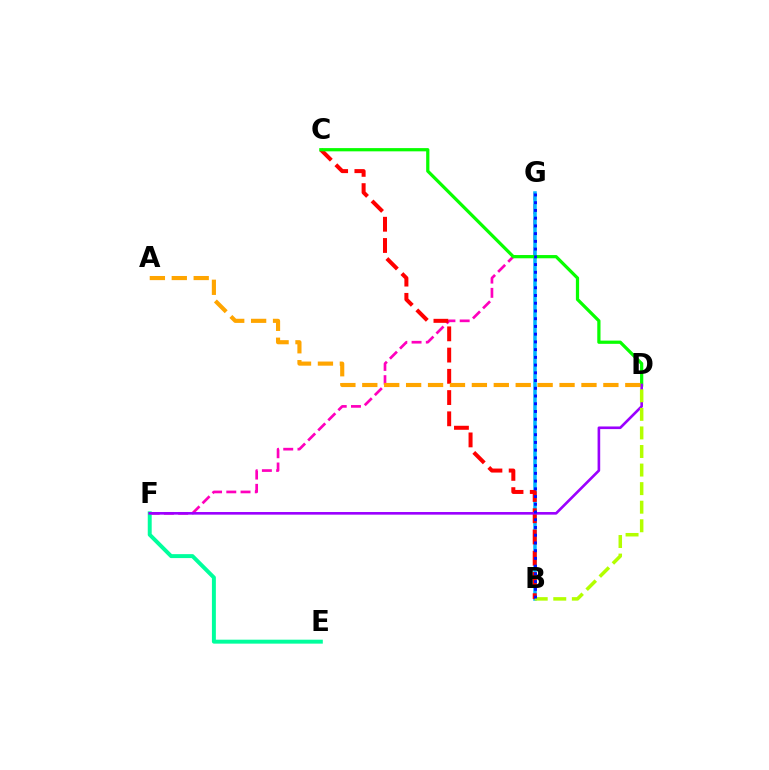{('F', 'G'): [{'color': '#ff00bd', 'line_style': 'dashed', 'thickness': 1.93}], ('B', 'G'): [{'color': '#00b5ff', 'line_style': 'solid', 'thickness': 2.53}, {'color': '#0010ff', 'line_style': 'dotted', 'thickness': 2.1}], ('E', 'F'): [{'color': '#00ff9d', 'line_style': 'solid', 'thickness': 2.84}], ('B', 'C'): [{'color': '#ff0000', 'line_style': 'dashed', 'thickness': 2.89}], ('C', 'D'): [{'color': '#08ff00', 'line_style': 'solid', 'thickness': 2.33}], ('D', 'F'): [{'color': '#9b00ff', 'line_style': 'solid', 'thickness': 1.89}], ('B', 'D'): [{'color': '#b3ff00', 'line_style': 'dashed', 'thickness': 2.52}], ('A', 'D'): [{'color': '#ffa500', 'line_style': 'dashed', 'thickness': 2.98}]}